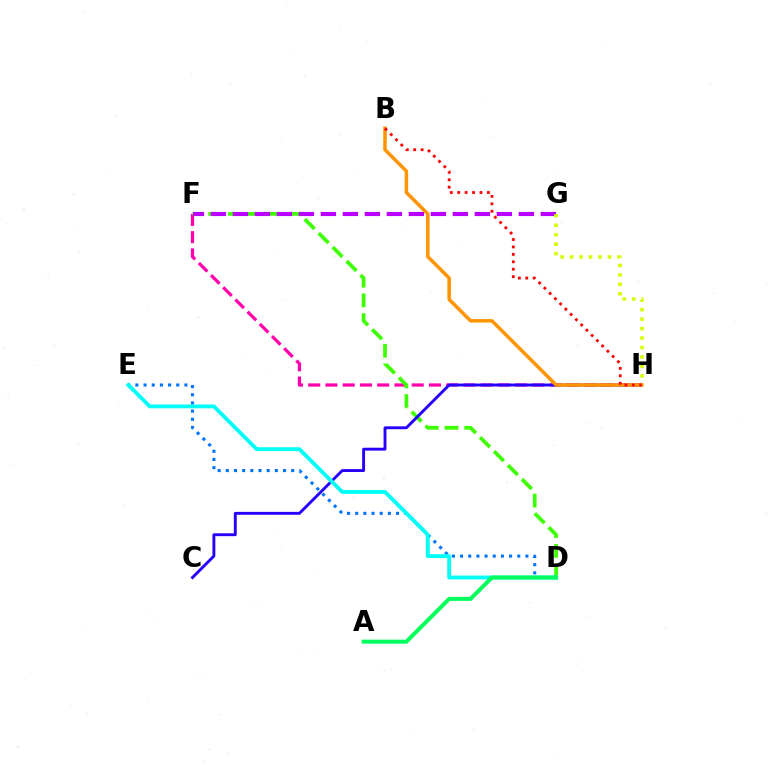{('F', 'H'): [{'color': '#ff00ac', 'line_style': 'dashed', 'thickness': 2.34}], ('D', 'F'): [{'color': '#3dff00', 'line_style': 'dashed', 'thickness': 2.68}], ('C', 'H'): [{'color': '#2500ff', 'line_style': 'solid', 'thickness': 2.08}], ('F', 'G'): [{'color': '#b900ff', 'line_style': 'dashed', 'thickness': 2.99}], ('D', 'E'): [{'color': '#0074ff', 'line_style': 'dotted', 'thickness': 2.22}, {'color': '#00fff6', 'line_style': 'solid', 'thickness': 2.78}], ('G', 'H'): [{'color': '#d1ff00', 'line_style': 'dotted', 'thickness': 2.57}], ('B', 'H'): [{'color': '#ff9400', 'line_style': 'solid', 'thickness': 2.53}, {'color': '#ff0000', 'line_style': 'dotted', 'thickness': 2.02}], ('A', 'D'): [{'color': '#00ff5c', 'line_style': 'solid', 'thickness': 2.89}]}